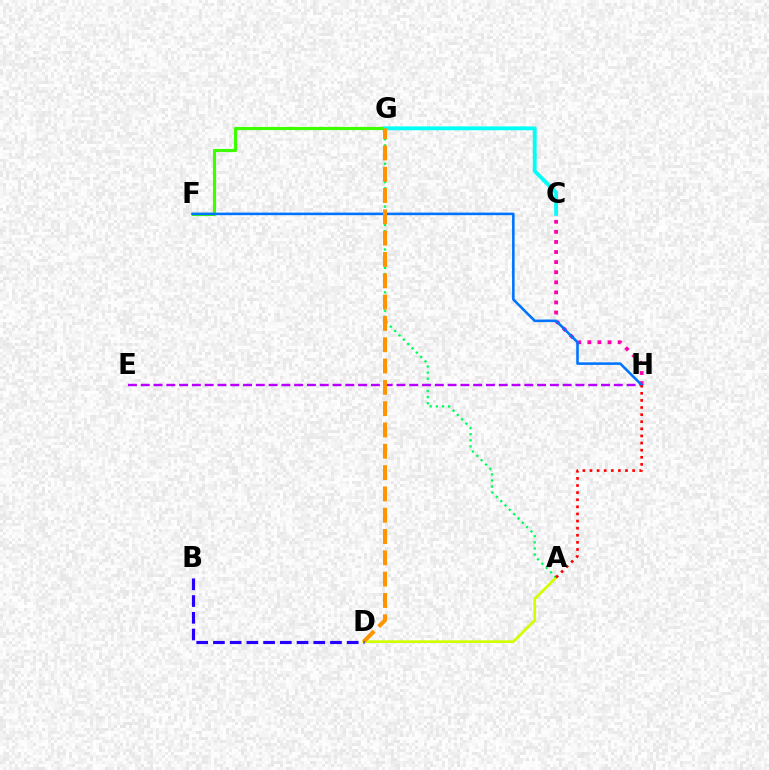{('C', 'H'): [{'color': '#ff00ac', 'line_style': 'dotted', 'thickness': 2.74}], ('A', 'D'): [{'color': '#d1ff00', 'line_style': 'solid', 'thickness': 1.96}], ('A', 'G'): [{'color': '#00ff5c', 'line_style': 'dotted', 'thickness': 1.66}], ('F', 'G'): [{'color': '#3dff00', 'line_style': 'solid', 'thickness': 2.26}], ('E', 'H'): [{'color': '#b900ff', 'line_style': 'dashed', 'thickness': 1.74}], ('F', 'H'): [{'color': '#0074ff', 'line_style': 'solid', 'thickness': 1.85}], ('C', 'G'): [{'color': '#00fff6', 'line_style': 'solid', 'thickness': 2.76}], ('A', 'H'): [{'color': '#ff0000', 'line_style': 'dotted', 'thickness': 1.93}], ('D', 'G'): [{'color': '#ff9400', 'line_style': 'dashed', 'thickness': 2.9}], ('B', 'D'): [{'color': '#2500ff', 'line_style': 'dashed', 'thickness': 2.27}]}